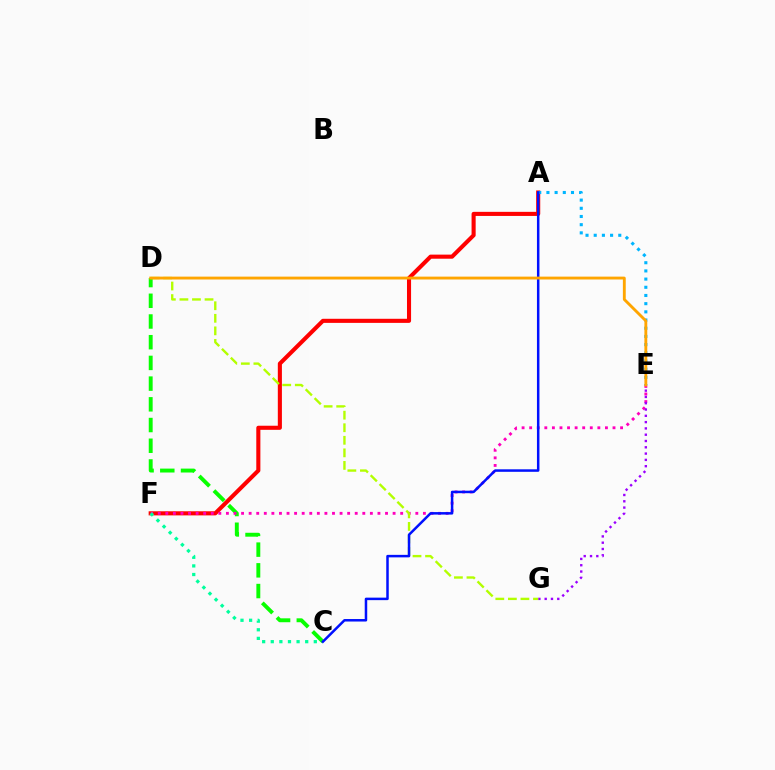{('A', 'F'): [{'color': '#ff0000', 'line_style': 'solid', 'thickness': 2.94}], ('C', 'D'): [{'color': '#08ff00', 'line_style': 'dashed', 'thickness': 2.81}], ('E', 'F'): [{'color': '#ff00bd', 'line_style': 'dotted', 'thickness': 2.06}], ('E', 'G'): [{'color': '#9b00ff', 'line_style': 'dotted', 'thickness': 1.71}], ('A', 'E'): [{'color': '#00b5ff', 'line_style': 'dotted', 'thickness': 2.22}], ('D', 'G'): [{'color': '#b3ff00', 'line_style': 'dashed', 'thickness': 1.71}], ('C', 'F'): [{'color': '#00ff9d', 'line_style': 'dotted', 'thickness': 2.34}], ('A', 'C'): [{'color': '#0010ff', 'line_style': 'solid', 'thickness': 1.8}], ('D', 'E'): [{'color': '#ffa500', 'line_style': 'solid', 'thickness': 2.06}]}